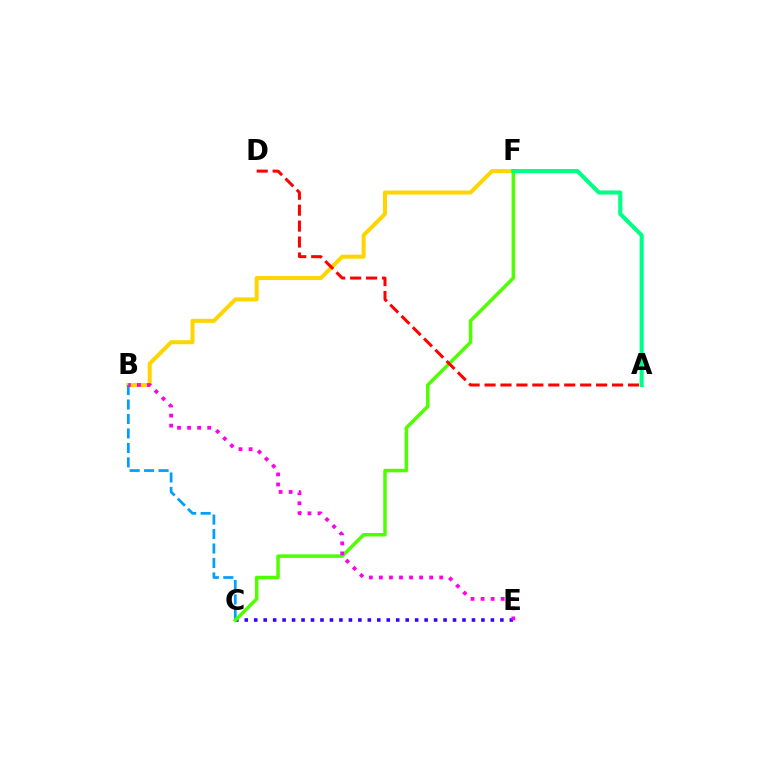{('C', 'E'): [{'color': '#3700ff', 'line_style': 'dotted', 'thickness': 2.57}], ('B', 'F'): [{'color': '#ffd500', 'line_style': 'solid', 'thickness': 2.89}], ('B', 'C'): [{'color': '#009eff', 'line_style': 'dashed', 'thickness': 1.97}], ('C', 'F'): [{'color': '#4fff00', 'line_style': 'solid', 'thickness': 2.52}], ('B', 'E'): [{'color': '#ff00ed', 'line_style': 'dotted', 'thickness': 2.73}], ('A', 'D'): [{'color': '#ff0000', 'line_style': 'dashed', 'thickness': 2.17}], ('A', 'F'): [{'color': '#00ff86', 'line_style': 'solid', 'thickness': 2.96}]}